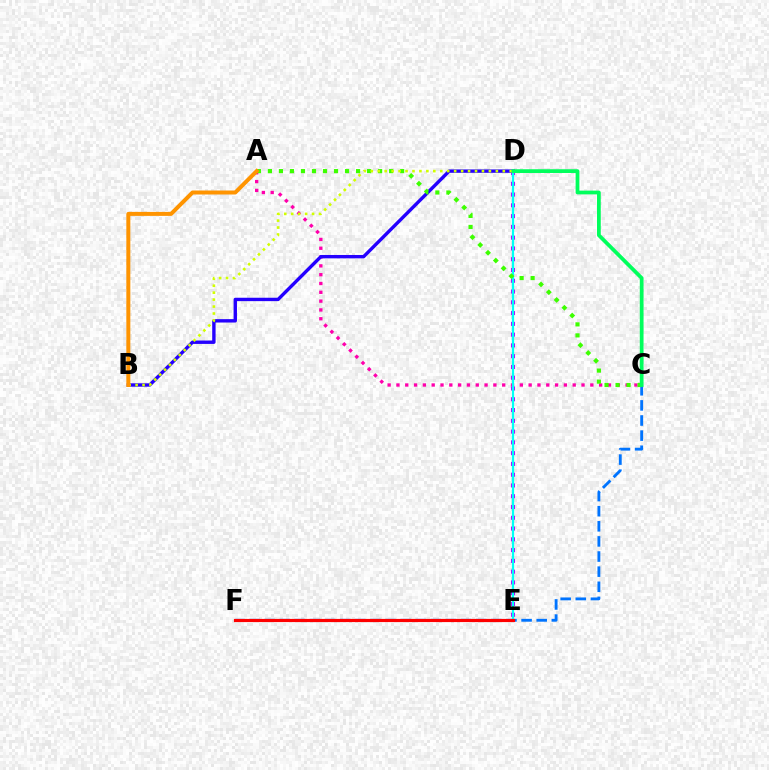{('A', 'C'): [{'color': '#ff00ac', 'line_style': 'dotted', 'thickness': 2.39}, {'color': '#3dff00', 'line_style': 'dotted', 'thickness': 2.99}], ('B', 'D'): [{'color': '#2500ff', 'line_style': 'solid', 'thickness': 2.44}, {'color': '#d1ff00', 'line_style': 'dotted', 'thickness': 1.89}], ('C', 'F'): [{'color': '#0074ff', 'line_style': 'dashed', 'thickness': 2.05}], ('D', 'E'): [{'color': '#b900ff', 'line_style': 'dotted', 'thickness': 2.93}, {'color': '#00fff6', 'line_style': 'solid', 'thickness': 1.6}], ('E', 'F'): [{'color': '#ff0000', 'line_style': 'solid', 'thickness': 2.28}], ('A', 'B'): [{'color': '#ff9400', 'line_style': 'solid', 'thickness': 2.88}], ('C', 'D'): [{'color': '#00ff5c', 'line_style': 'solid', 'thickness': 2.7}]}